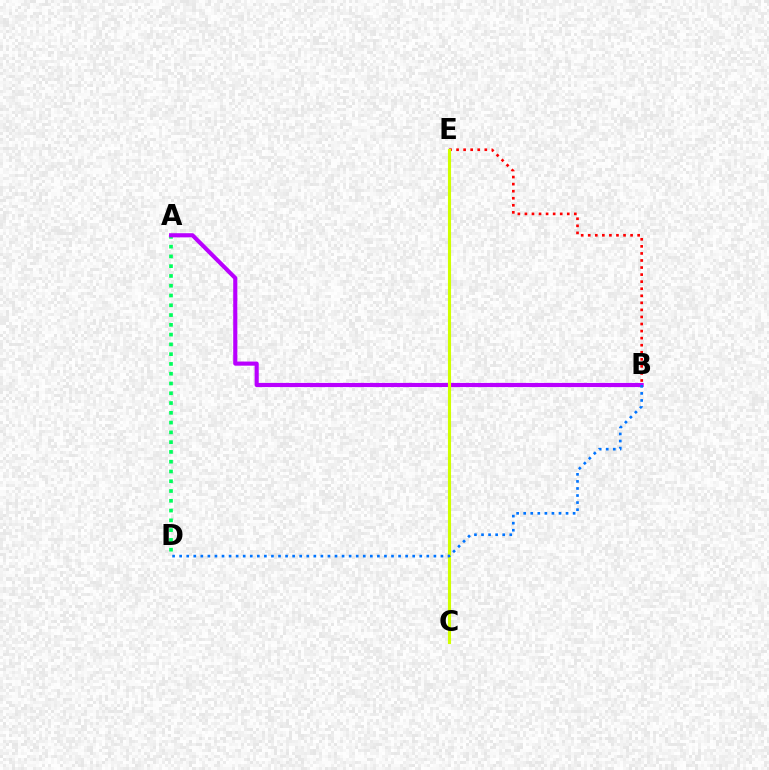{('B', 'E'): [{'color': '#ff0000', 'line_style': 'dotted', 'thickness': 1.92}], ('A', 'D'): [{'color': '#00ff5c', 'line_style': 'dotted', 'thickness': 2.66}], ('A', 'B'): [{'color': '#b900ff', 'line_style': 'solid', 'thickness': 2.97}], ('C', 'E'): [{'color': '#d1ff00', 'line_style': 'solid', 'thickness': 2.23}], ('B', 'D'): [{'color': '#0074ff', 'line_style': 'dotted', 'thickness': 1.92}]}